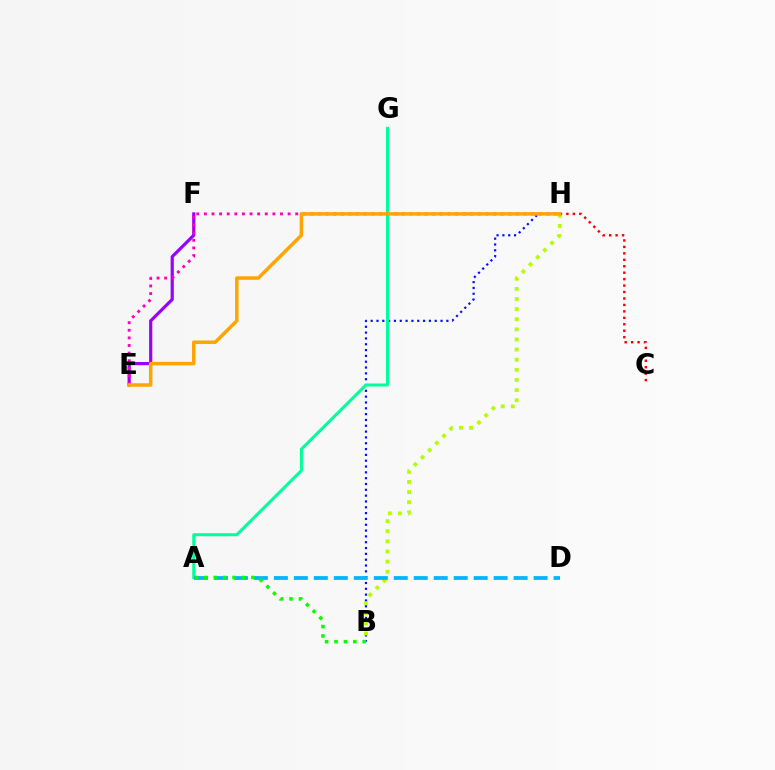{('B', 'H'): [{'color': '#0010ff', 'line_style': 'dotted', 'thickness': 1.58}, {'color': '#b3ff00', 'line_style': 'dotted', 'thickness': 2.75}], ('E', 'F'): [{'color': '#9b00ff', 'line_style': 'solid', 'thickness': 2.29}], ('A', 'G'): [{'color': '#00ff9d', 'line_style': 'solid', 'thickness': 2.18}], ('C', 'H'): [{'color': '#ff0000', 'line_style': 'dotted', 'thickness': 1.75}], ('E', 'H'): [{'color': '#ff00bd', 'line_style': 'dotted', 'thickness': 2.07}, {'color': '#ffa500', 'line_style': 'solid', 'thickness': 2.52}], ('A', 'D'): [{'color': '#00b5ff', 'line_style': 'dashed', 'thickness': 2.71}], ('A', 'B'): [{'color': '#08ff00', 'line_style': 'dotted', 'thickness': 2.55}]}